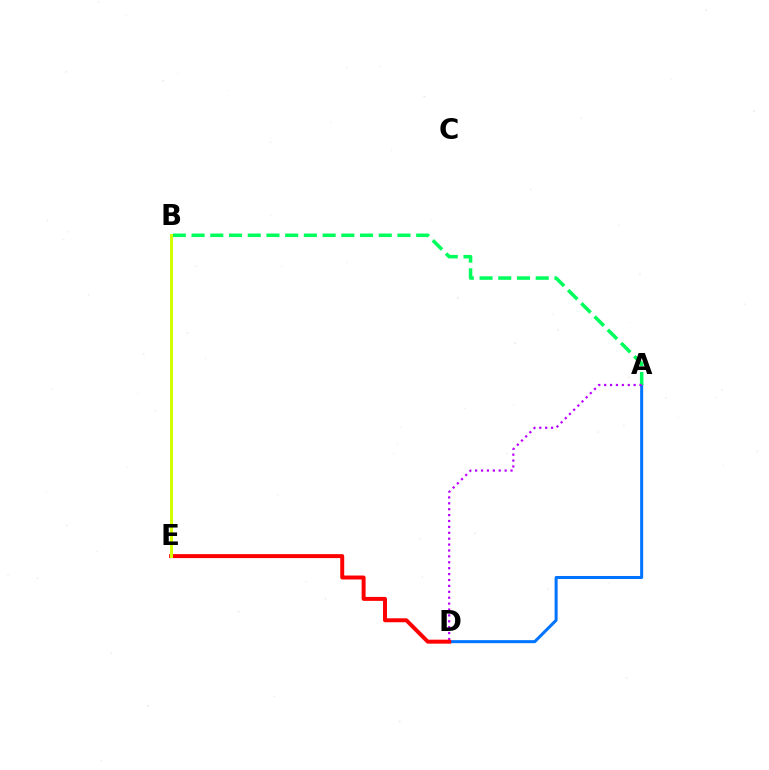{('A', 'D'): [{'color': '#0074ff', 'line_style': 'solid', 'thickness': 2.17}, {'color': '#b900ff', 'line_style': 'dotted', 'thickness': 1.6}], ('A', 'B'): [{'color': '#00ff5c', 'line_style': 'dashed', 'thickness': 2.54}], ('D', 'E'): [{'color': '#ff0000', 'line_style': 'solid', 'thickness': 2.85}], ('B', 'E'): [{'color': '#d1ff00', 'line_style': 'solid', 'thickness': 2.17}]}